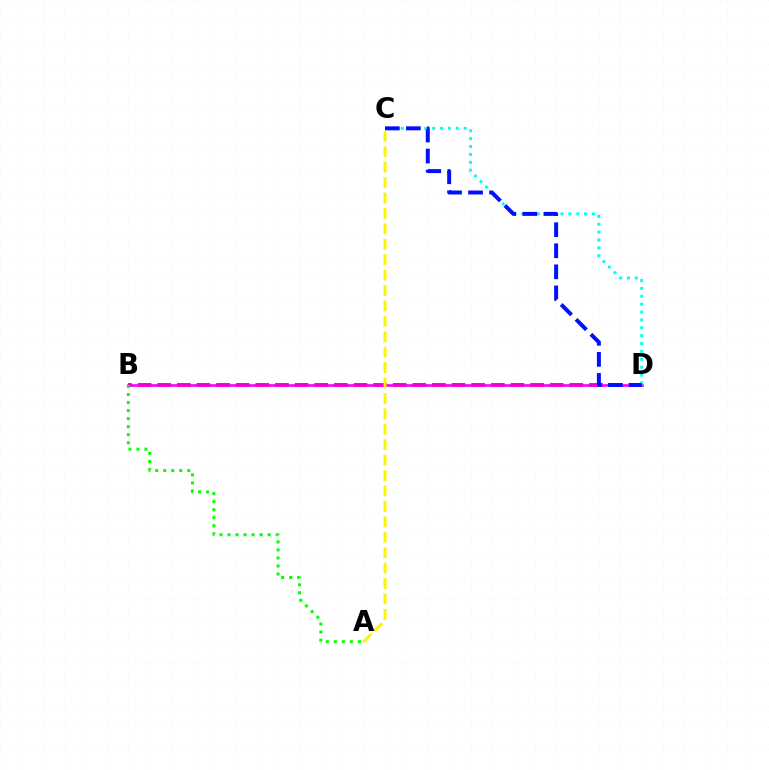{('B', 'D'): [{'color': '#ff0000', 'line_style': 'dashed', 'thickness': 2.67}, {'color': '#ee00ff', 'line_style': 'solid', 'thickness': 1.87}], ('C', 'D'): [{'color': '#00fff6', 'line_style': 'dotted', 'thickness': 2.14}, {'color': '#0010ff', 'line_style': 'dashed', 'thickness': 2.86}], ('A', 'B'): [{'color': '#08ff00', 'line_style': 'dotted', 'thickness': 2.18}], ('A', 'C'): [{'color': '#fcf500', 'line_style': 'dashed', 'thickness': 2.09}]}